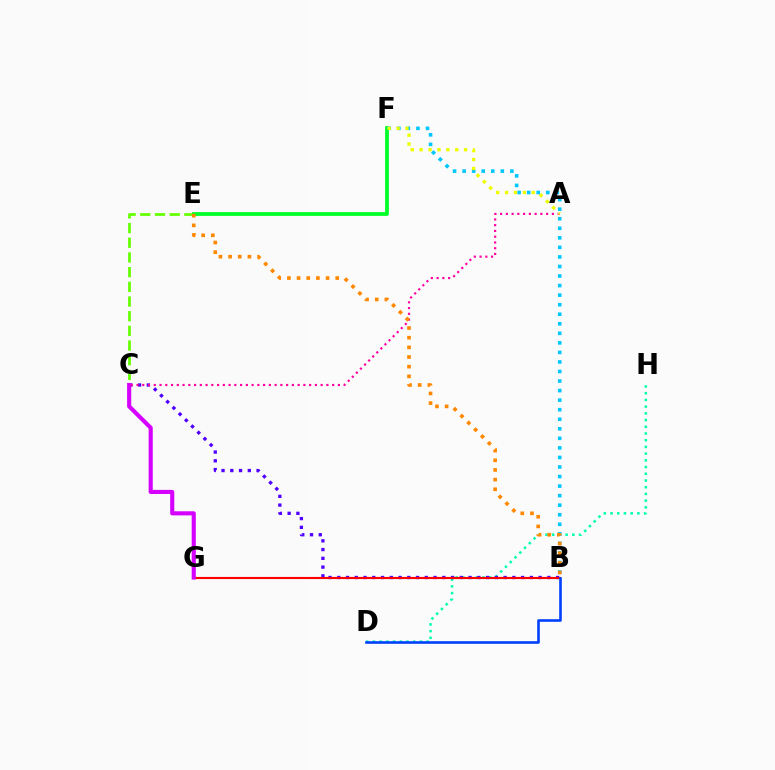{('D', 'H'): [{'color': '#00ffaf', 'line_style': 'dotted', 'thickness': 1.82}], ('B', 'C'): [{'color': '#4f00ff', 'line_style': 'dotted', 'thickness': 2.38}], ('C', 'E'): [{'color': '#66ff00', 'line_style': 'dashed', 'thickness': 2.0}], ('E', 'F'): [{'color': '#00ff27', 'line_style': 'solid', 'thickness': 2.71}], ('B', 'G'): [{'color': '#ff0000', 'line_style': 'solid', 'thickness': 1.54}], ('C', 'G'): [{'color': '#d600ff', 'line_style': 'solid', 'thickness': 2.96}], ('B', 'D'): [{'color': '#003fff', 'line_style': 'solid', 'thickness': 1.87}], ('B', 'F'): [{'color': '#00c7ff', 'line_style': 'dotted', 'thickness': 2.59}], ('A', 'C'): [{'color': '#ff00a0', 'line_style': 'dotted', 'thickness': 1.56}], ('A', 'F'): [{'color': '#eeff00', 'line_style': 'dotted', 'thickness': 2.42}], ('B', 'E'): [{'color': '#ff8800', 'line_style': 'dotted', 'thickness': 2.63}]}